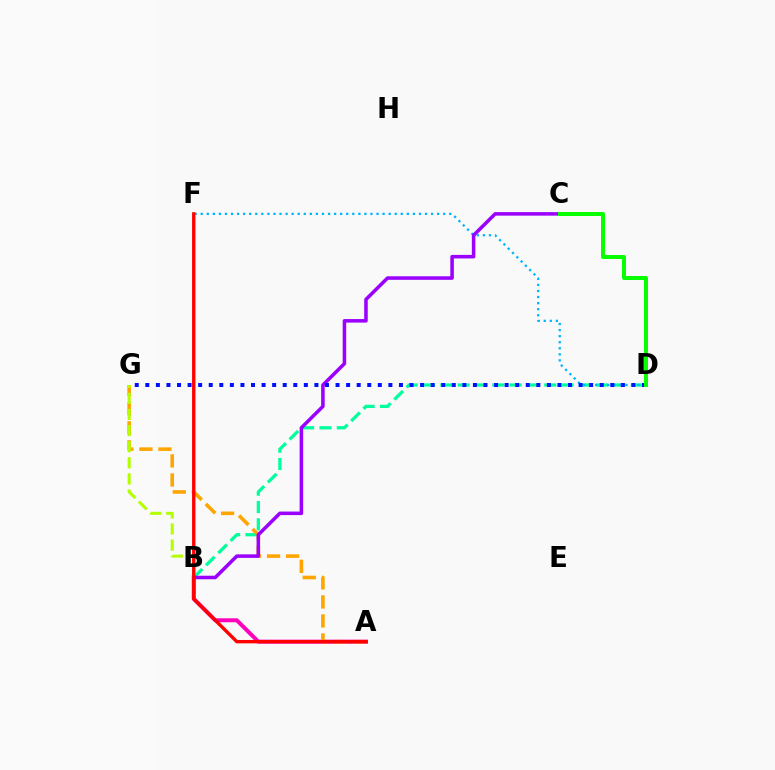{('B', 'D'): [{'color': '#00ff9d', 'line_style': 'dashed', 'thickness': 2.35}], ('A', 'B'): [{'color': '#ff00bd', 'line_style': 'solid', 'thickness': 2.87}], ('D', 'F'): [{'color': '#00b5ff', 'line_style': 'dotted', 'thickness': 1.65}], ('A', 'G'): [{'color': '#ffa500', 'line_style': 'dashed', 'thickness': 2.59}], ('B', 'G'): [{'color': '#b3ff00', 'line_style': 'dashed', 'thickness': 2.19}], ('B', 'C'): [{'color': '#9b00ff', 'line_style': 'solid', 'thickness': 2.55}], ('A', 'F'): [{'color': '#ff0000', 'line_style': 'solid', 'thickness': 2.42}], ('D', 'G'): [{'color': '#0010ff', 'line_style': 'dotted', 'thickness': 2.87}], ('C', 'D'): [{'color': '#08ff00', 'line_style': 'solid', 'thickness': 2.87}]}